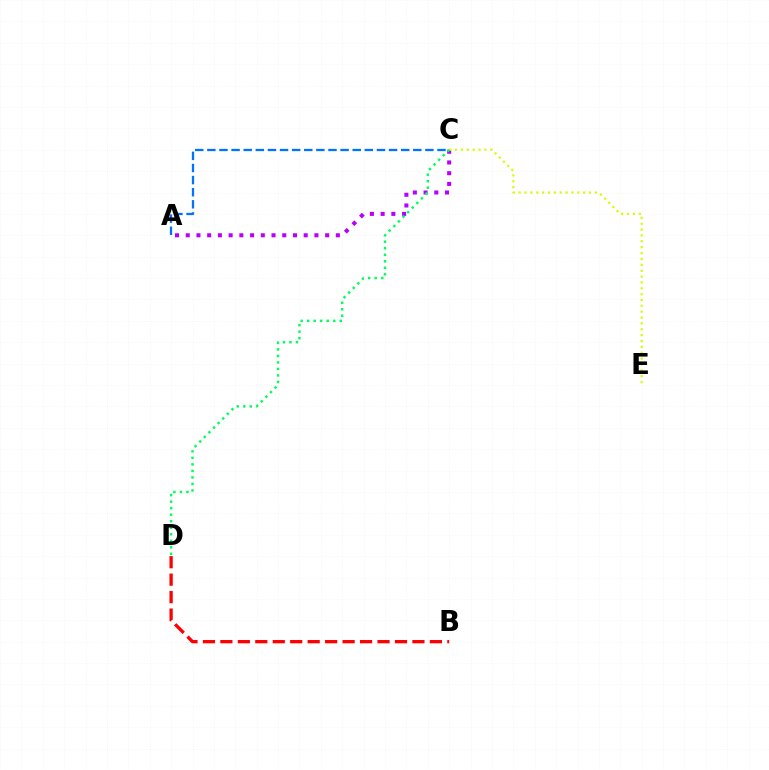{('A', 'C'): [{'color': '#b900ff', 'line_style': 'dotted', 'thickness': 2.91}, {'color': '#0074ff', 'line_style': 'dashed', 'thickness': 1.65}], ('C', 'E'): [{'color': '#d1ff00', 'line_style': 'dotted', 'thickness': 1.59}], ('C', 'D'): [{'color': '#00ff5c', 'line_style': 'dotted', 'thickness': 1.77}], ('B', 'D'): [{'color': '#ff0000', 'line_style': 'dashed', 'thickness': 2.37}]}